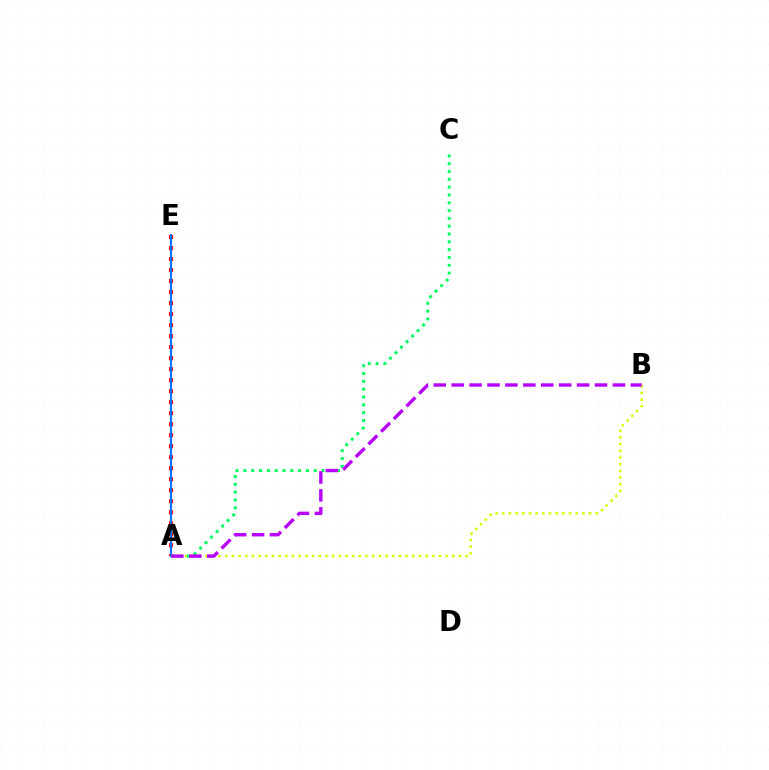{('A', 'E'): [{'color': '#ff0000', 'line_style': 'dotted', 'thickness': 2.99}, {'color': '#0074ff', 'line_style': 'solid', 'thickness': 1.51}], ('A', 'B'): [{'color': '#d1ff00', 'line_style': 'dotted', 'thickness': 1.81}, {'color': '#b900ff', 'line_style': 'dashed', 'thickness': 2.43}], ('A', 'C'): [{'color': '#00ff5c', 'line_style': 'dotted', 'thickness': 2.12}]}